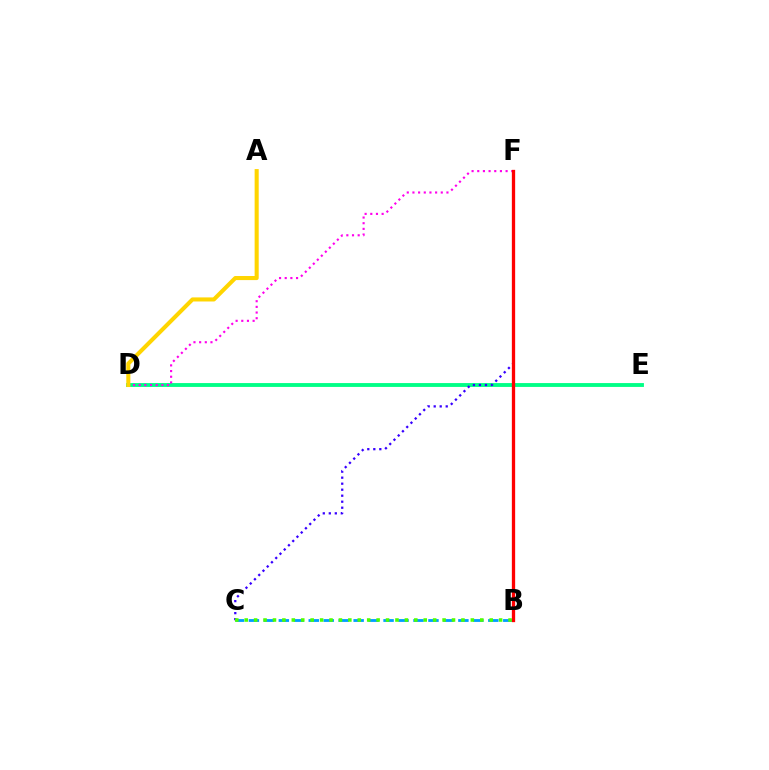{('B', 'C'): [{'color': '#009eff', 'line_style': 'dashed', 'thickness': 2.03}, {'color': '#4fff00', 'line_style': 'dotted', 'thickness': 2.56}], ('D', 'E'): [{'color': '#00ff86', 'line_style': 'solid', 'thickness': 2.77}], ('D', 'F'): [{'color': '#ff00ed', 'line_style': 'dotted', 'thickness': 1.54}], ('C', 'F'): [{'color': '#3700ff', 'line_style': 'dotted', 'thickness': 1.63}], ('A', 'D'): [{'color': '#ffd500', 'line_style': 'solid', 'thickness': 2.94}], ('B', 'F'): [{'color': '#ff0000', 'line_style': 'solid', 'thickness': 2.37}]}